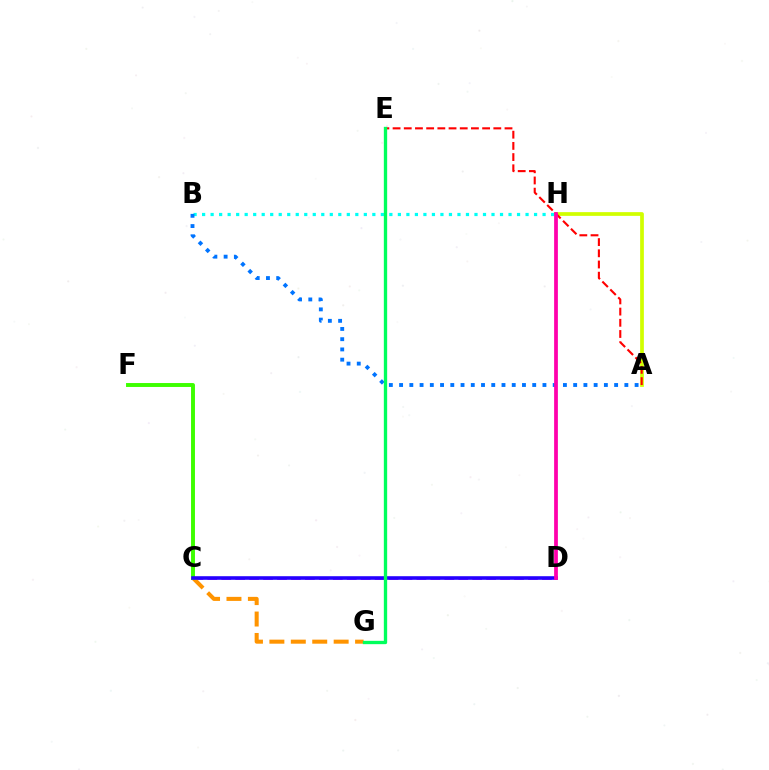{('A', 'H'): [{'color': '#d1ff00', 'line_style': 'solid', 'thickness': 2.68}], ('C', 'D'): [{'color': '#b900ff', 'line_style': 'dashed', 'thickness': 1.89}, {'color': '#2500ff', 'line_style': 'solid', 'thickness': 2.58}], ('C', 'G'): [{'color': '#ff9400', 'line_style': 'dashed', 'thickness': 2.91}], ('C', 'F'): [{'color': '#3dff00', 'line_style': 'solid', 'thickness': 2.82}], ('B', 'H'): [{'color': '#00fff6', 'line_style': 'dotted', 'thickness': 2.31}], ('A', 'E'): [{'color': '#ff0000', 'line_style': 'dashed', 'thickness': 1.52}], ('A', 'B'): [{'color': '#0074ff', 'line_style': 'dotted', 'thickness': 2.78}], ('E', 'G'): [{'color': '#00ff5c', 'line_style': 'solid', 'thickness': 2.4}], ('D', 'H'): [{'color': '#ff00ac', 'line_style': 'solid', 'thickness': 2.71}]}